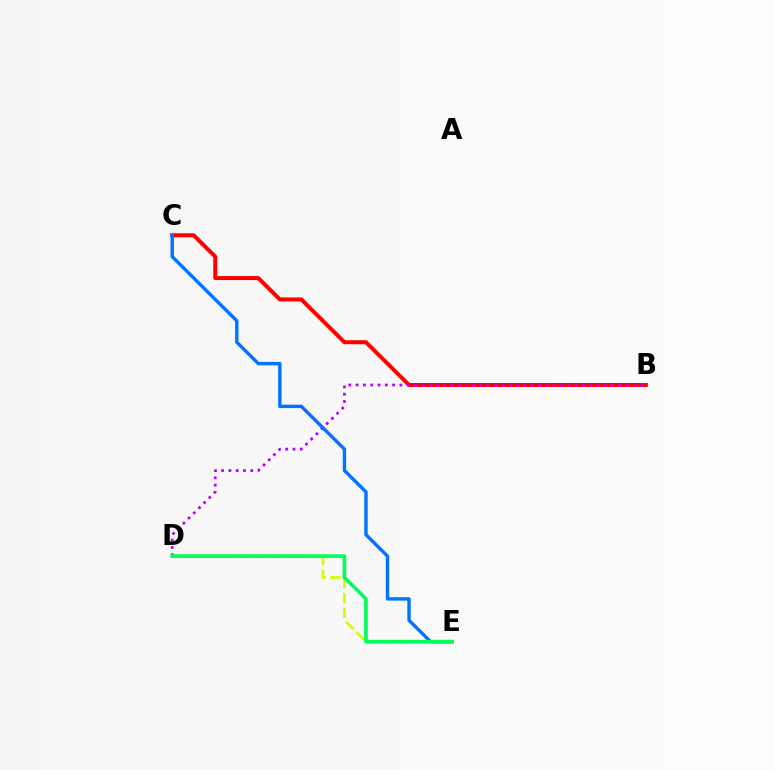{('D', 'E'): [{'color': '#d1ff00', 'line_style': 'dashed', 'thickness': 2.01}, {'color': '#00ff5c', 'line_style': 'solid', 'thickness': 2.64}], ('B', 'C'): [{'color': '#ff0000', 'line_style': 'solid', 'thickness': 2.89}], ('B', 'D'): [{'color': '#b900ff', 'line_style': 'dotted', 'thickness': 1.98}], ('C', 'E'): [{'color': '#0074ff', 'line_style': 'solid', 'thickness': 2.45}]}